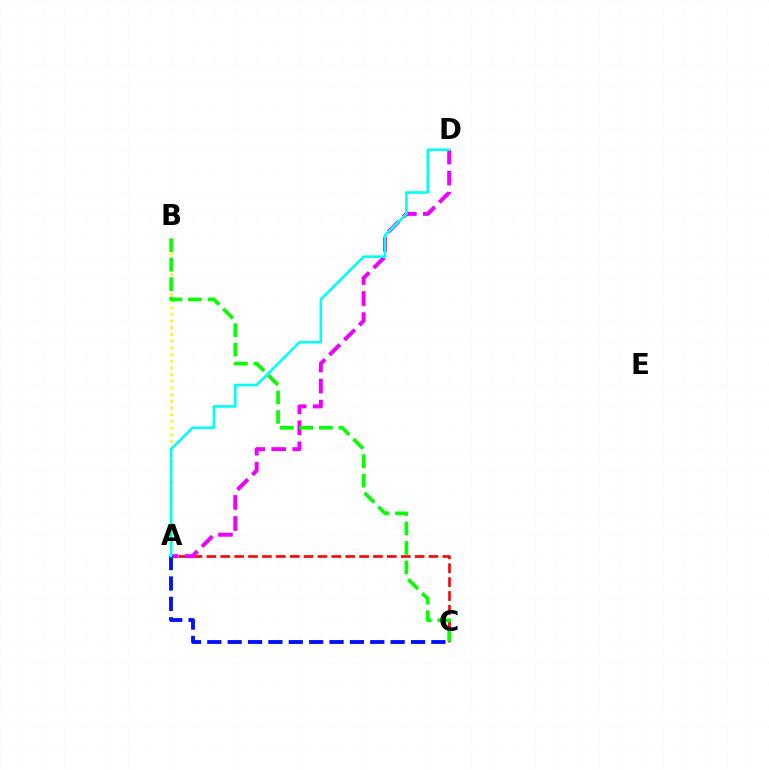{('A', 'B'): [{'color': '#fcf500', 'line_style': 'dotted', 'thickness': 1.82}], ('A', 'C'): [{'color': '#ff0000', 'line_style': 'dashed', 'thickness': 1.89}, {'color': '#0010ff', 'line_style': 'dashed', 'thickness': 2.77}], ('A', 'D'): [{'color': '#ee00ff', 'line_style': 'dashed', 'thickness': 2.86}, {'color': '#00fff6', 'line_style': 'solid', 'thickness': 1.87}], ('B', 'C'): [{'color': '#08ff00', 'line_style': 'dashed', 'thickness': 2.65}]}